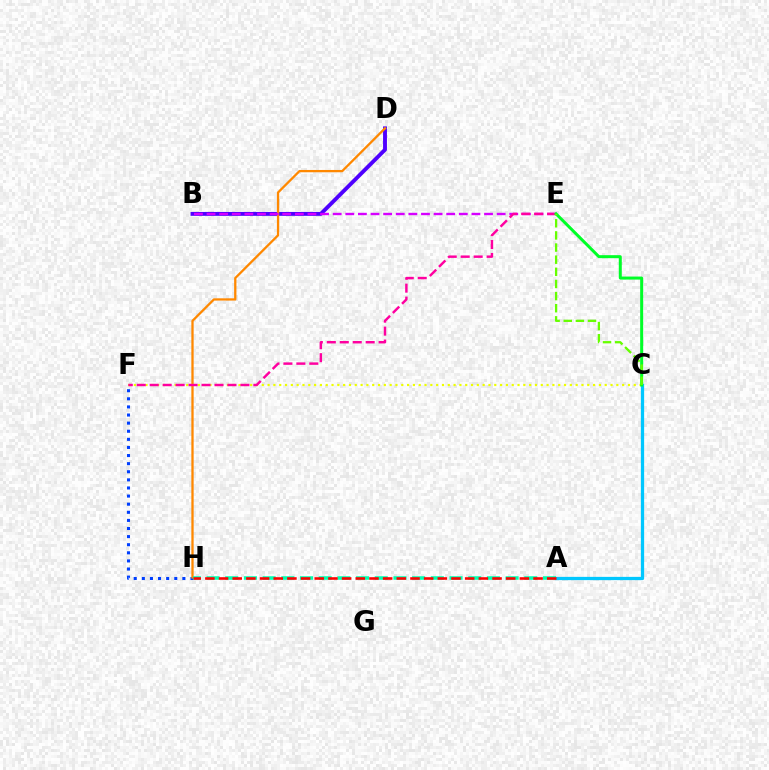{('F', 'H'): [{'color': '#003fff', 'line_style': 'dotted', 'thickness': 2.2}], ('B', 'D'): [{'color': '#4f00ff', 'line_style': 'solid', 'thickness': 2.8}], ('D', 'H'): [{'color': '#ff8800', 'line_style': 'solid', 'thickness': 1.65}], ('B', 'E'): [{'color': '#d600ff', 'line_style': 'dashed', 'thickness': 1.71}], ('A', 'C'): [{'color': '#00c7ff', 'line_style': 'solid', 'thickness': 2.35}], ('C', 'F'): [{'color': '#eeff00', 'line_style': 'dotted', 'thickness': 1.58}], ('E', 'F'): [{'color': '#ff00a0', 'line_style': 'dashed', 'thickness': 1.76}], ('A', 'H'): [{'color': '#00ffaf', 'line_style': 'dashed', 'thickness': 2.54}, {'color': '#ff0000', 'line_style': 'dashed', 'thickness': 1.86}], ('C', 'E'): [{'color': '#00ff27', 'line_style': 'solid', 'thickness': 2.16}, {'color': '#66ff00', 'line_style': 'dashed', 'thickness': 1.65}]}